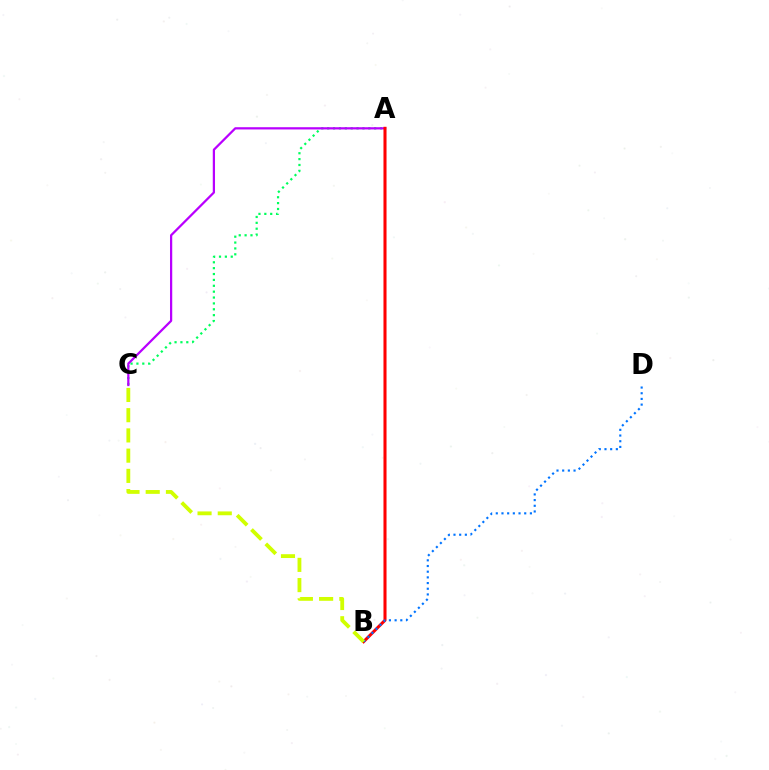{('A', 'C'): [{'color': '#00ff5c', 'line_style': 'dotted', 'thickness': 1.6}, {'color': '#b900ff', 'line_style': 'solid', 'thickness': 1.61}], ('A', 'B'): [{'color': '#ff0000', 'line_style': 'solid', 'thickness': 2.2}], ('B', 'D'): [{'color': '#0074ff', 'line_style': 'dotted', 'thickness': 1.54}], ('B', 'C'): [{'color': '#d1ff00', 'line_style': 'dashed', 'thickness': 2.75}]}